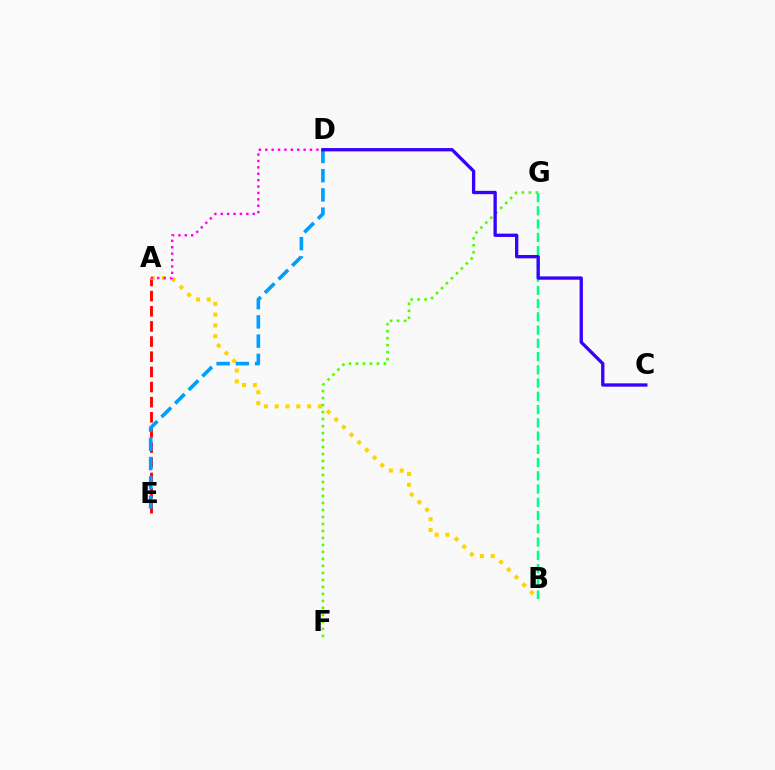{('A', 'E'): [{'color': '#ff0000', 'line_style': 'dashed', 'thickness': 2.06}], ('D', 'E'): [{'color': '#009eff', 'line_style': 'dashed', 'thickness': 2.61}], ('A', 'B'): [{'color': '#ffd500', 'line_style': 'dotted', 'thickness': 2.94}], ('A', 'D'): [{'color': '#ff00ed', 'line_style': 'dotted', 'thickness': 1.74}], ('B', 'G'): [{'color': '#00ff86', 'line_style': 'dashed', 'thickness': 1.8}], ('F', 'G'): [{'color': '#4fff00', 'line_style': 'dotted', 'thickness': 1.9}], ('C', 'D'): [{'color': '#3700ff', 'line_style': 'solid', 'thickness': 2.39}]}